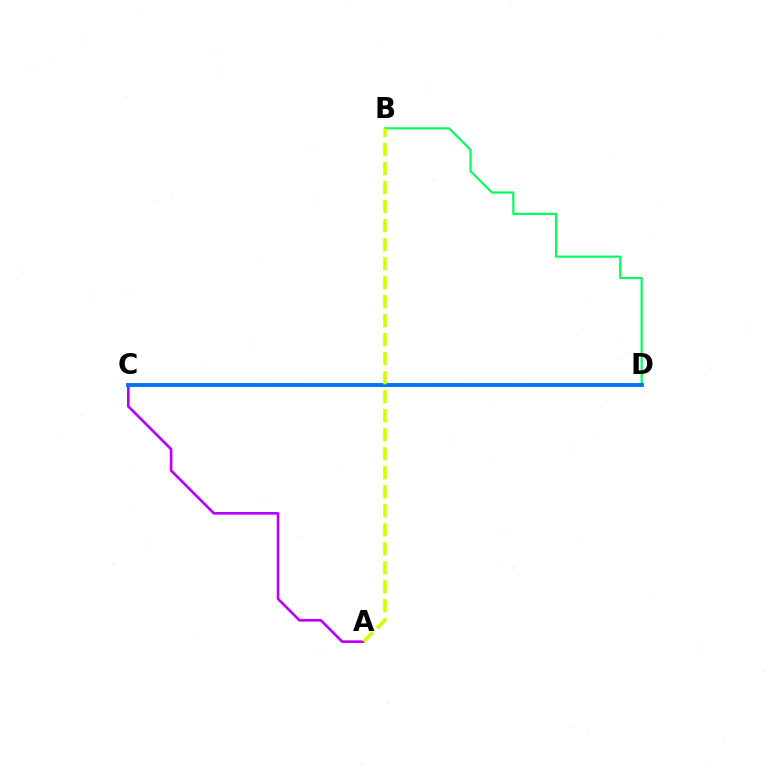{('B', 'D'): [{'color': '#00ff5c', 'line_style': 'solid', 'thickness': 1.57}], ('A', 'C'): [{'color': '#b900ff', 'line_style': 'solid', 'thickness': 1.92}], ('C', 'D'): [{'color': '#ff0000', 'line_style': 'dashed', 'thickness': 1.67}, {'color': '#0074ff', 'line_style': 'solid', 'thickness': 2.81}], ('A', 'B'): [{'color': '#d1ff00', 'line_style': 'dashed', 'thickness': 2.58}]}